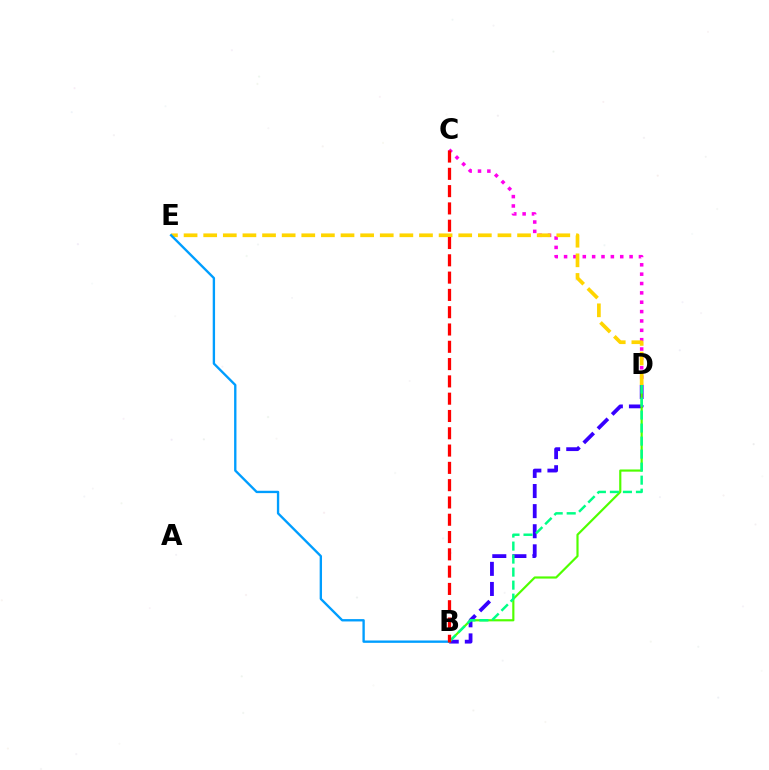{('B', 'D'): [{'color': '#3700ff', 'line_style': 'dashed', 'thickness': 2.73}, {'color': '#4fff00', 'line_style': 'solid', 'thickness': 1.57}, {'color': '#00ff86', 'line_style': 'dashed', 'thickness': 1.77}], ('C', 'D'): [{'color': '#ff00ed', 'line_style': 'dotted', 'thickness': 2.54}], ('D', 'E'): [{'color': '#ffd500', 'line_style': 'dashed', 'thickness': 2.67}], ('B', 'E'): [{'color': '#009eff', 'line_style': 'solid', 'thickness': 1.69}], ('B', 'C'): [{'color': '#ff0000', 'line_style': 'dashed', 'thickness': 2.35}]}